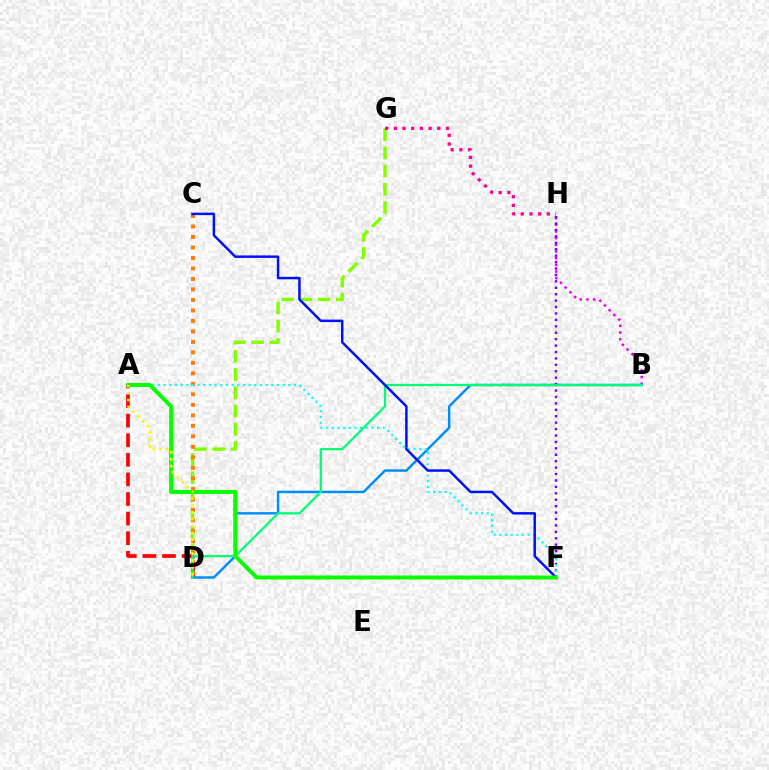{('B', 'H'): [{'color': '#ee00ff', 'line_style': 'dotted', 'thickness': 1.81}], ('D', 'G'): [{'color': '#84ff00', 'line_style': 'dashed', 'thickness': 2.48}], ('A', 'D'): [{'color': '#ff0000', 'line_style': 'dashed', 'thickness': 2.66}, {'color': '#fcf500', 'line_style': 'dotted', 'thickness': 1.87}], ('C', 'D'): [{'color': '#ff7c00', 'line_style': 'dotted', 'thickness': 2.85}], ('B', 'D'): [{'color': '#008cff', 'line_style': 'solid', 'thickness': 1.75}, {'color': '#00ff74', 'line_style': 'solid', 'thickness': 1.62}], ('F', 'H'): [{'color': '#7200ff', 'line_style': 'dotted', 'thickness': 1.74}], ('G', 'H'): [{'color': '#ff0094', 'line_style': 'dotted', 'thickness': 2.36}], ('A', 'F'): [{'color': '#00fff6', 'line_style': 'dotted', 'thickness': 1.54}, {'color': '#08ff00', 'line_style': 'solid', 'thickness': 2.87}], ('C', 'F'): [{'color': '#0010ff', 'line_style': 'solid', 'thickness': 1.79}]}